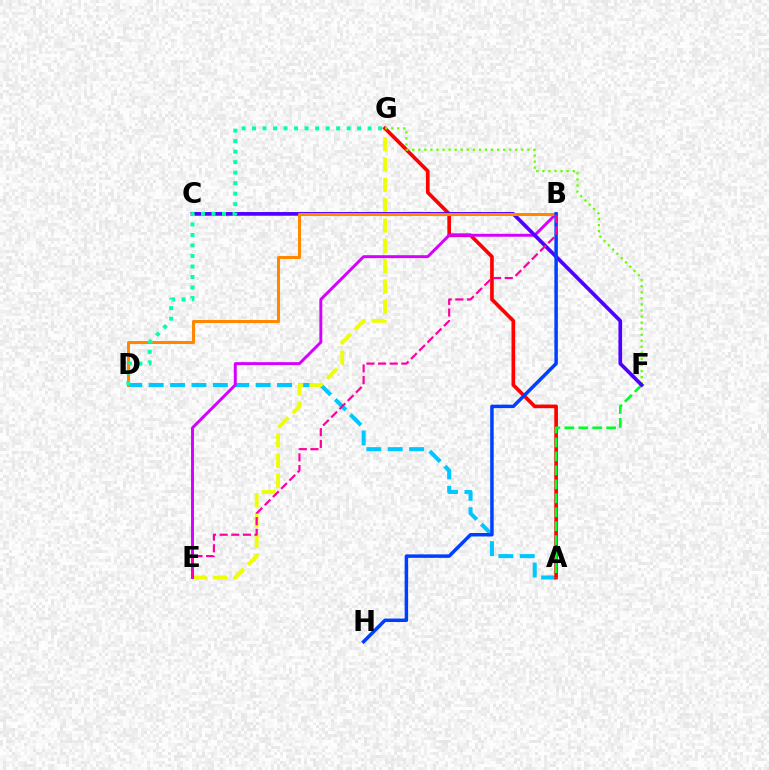{('A', 'D'): [{'color': '#00c7ff', 'line_style': 'dashed', 'thickness': 2.91}], ('E', 'G'): [{'color': '#eeff00', 'line_style': 'dashed', 'thickness': 2.76}], ('A', 'G'): [{'color': '#ff0000', 'line_style': 'solid', 'thickness': 2.63}], ('F', 'G'): [{'color': '#66ff00', 'line_style': 'dotted', 'thickness': 1.65}], ('A', 'F'): [{'color': '#00ff27', 'line_style': 'dashed', 'thickness': 1.9}], ('B', 'E'): [{'color': '#d600ff', 'line_style': 'solid', 'thickness': 2.11}, {'color': '#ff00a0', 'line_style': 'dashed', 'thickness': 1.58}], ('C', 'F'): [{'color': '#4f00ff', 'line_style': 'solid', 'thickness': 2.66}], ('B', 'D'): [{'color': '#ff8800', 'line_style': 'solid', 'thickness': 2.19}], ('B', 'H'): [{'color': '#003fff', 'line_style': 'solid', 'thickness': 2.51}], ('D', 'G'): [{'color': '#00ffaf', 'line_style': 'dotted', 'thickness': 2.86}]}